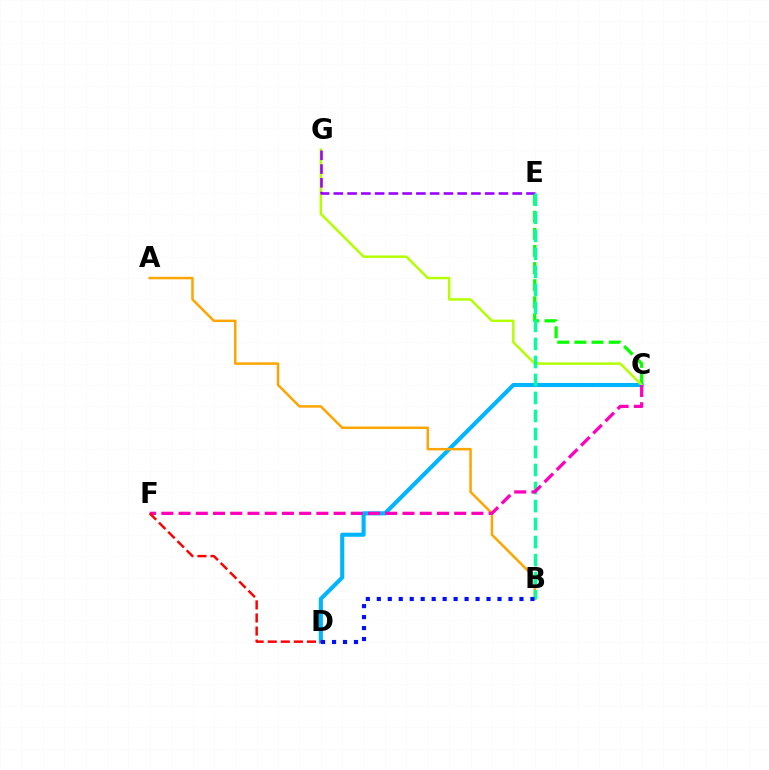{('C', 'E'): [{'color': '#08ff00', 'line_style': 'dashed', 'thickness': 2.32}], ('C', 'D'): [{'color': '#00b5ff', 'line_style': 'solid', 'thickness': 2.95}], ('C', 'G'): [{'color': '#b3ff00', 'line_style': 'solid', 'thickness': 1.78}], ('E', 'G'): [{'color': '#9b00ff', 'line_style': 'dashed', 'thickness': 1.87}], ('A', 'B'): [{'color': '#ffa500', 'line_style': 'solid', 'thickness': 1.8}], ('B', 'E'): [{'color': '#00ff9d', 'line_style': 'dashed', 'thickness': 2.45}], ('C', 'F'): [{'color': '#ff00bd', 'line_style': 'dashed', 'thickness': 2.34}], ('D', 'F'): [{'color': '#ff0000', 'line_style': 'dashed', 'thickness': 1.78}], ('B', 'D'): [{'color': '#0010ff', 'line_style': 'dotted', 'thickness': 2.98}]}